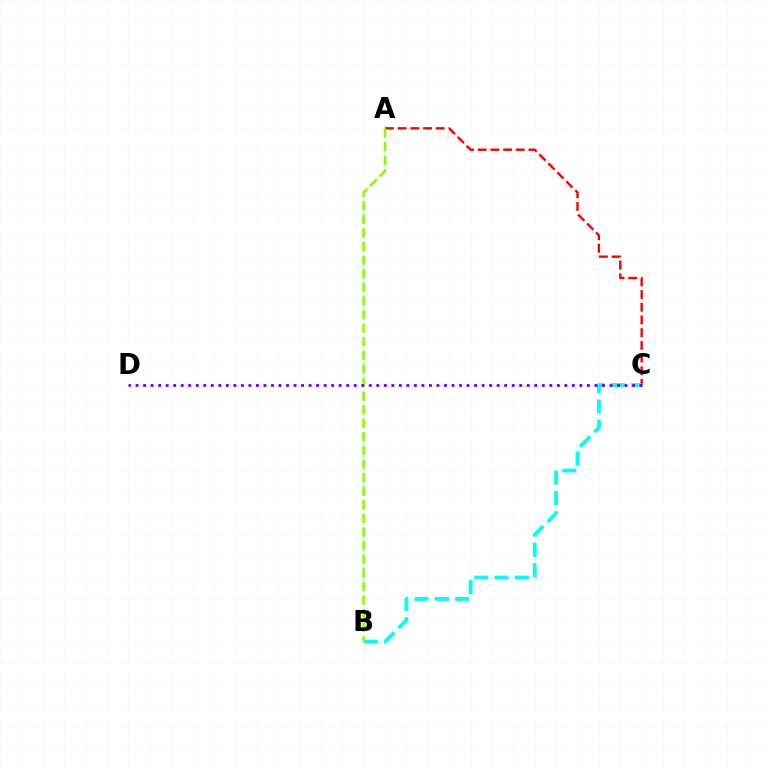{('A', 'C'): [{'color': '#ff0000', 'line_style': 'dashed', 'thickness': 1.73}], ('B', 'C'): [{'color': '#00fff6', 'line_style': 'dashed', 'thickness': 2.75}], ('A', 'B'): [{'color': '#84ff00', 'line_style': 'dashed', 'thickness': 1.85}], ('C', 'D'): [{'color': '#7200ff', 'line_style': 'dotted', 'thickness': 2.04}]}